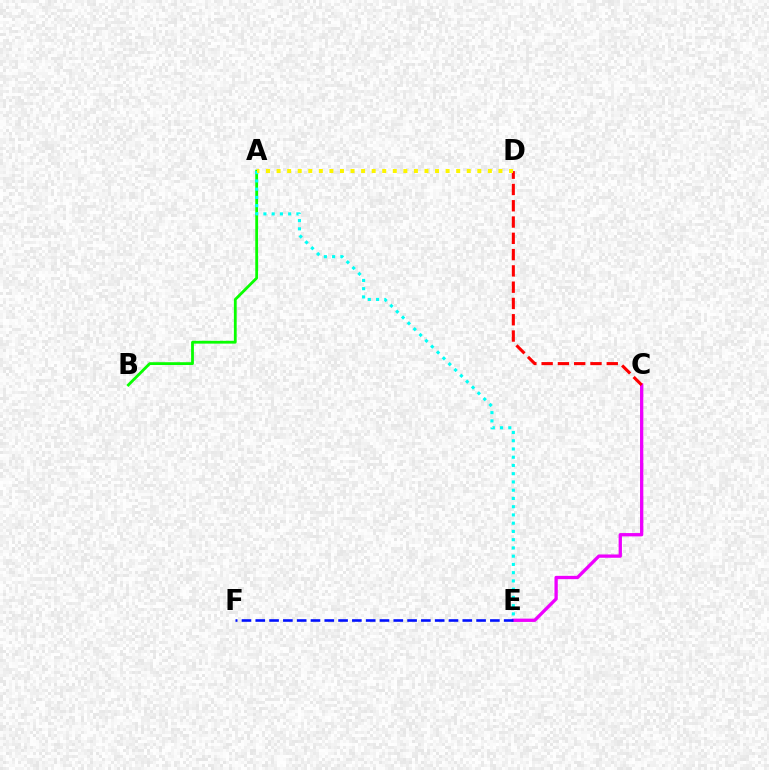{('A', 'B'): [{'color': '#08ff00', 'line_style': 'solid', 'thickness': 2.01}], ('A', 'E'): [{'color': '#00fff6', 'line_style': 'dotted', 'thickness': 2.24}], ('C', 'E'): [{'color': '#ee00ff', 'line_style': 'solid', 'thickness': 2.38}], ('C', 'D'): [{'color': '#ff0000', 'line_style': 'dashed', 'thickness': 2.21}], ('E', 'F'): [{'color': '#0010ff', 'line_style': 'dashed', 'thickness': 1.87}], ('A', 'D'): [{'color': '#fcf500', 'line_style': 'dotted', 'thickness': 2.87}]}